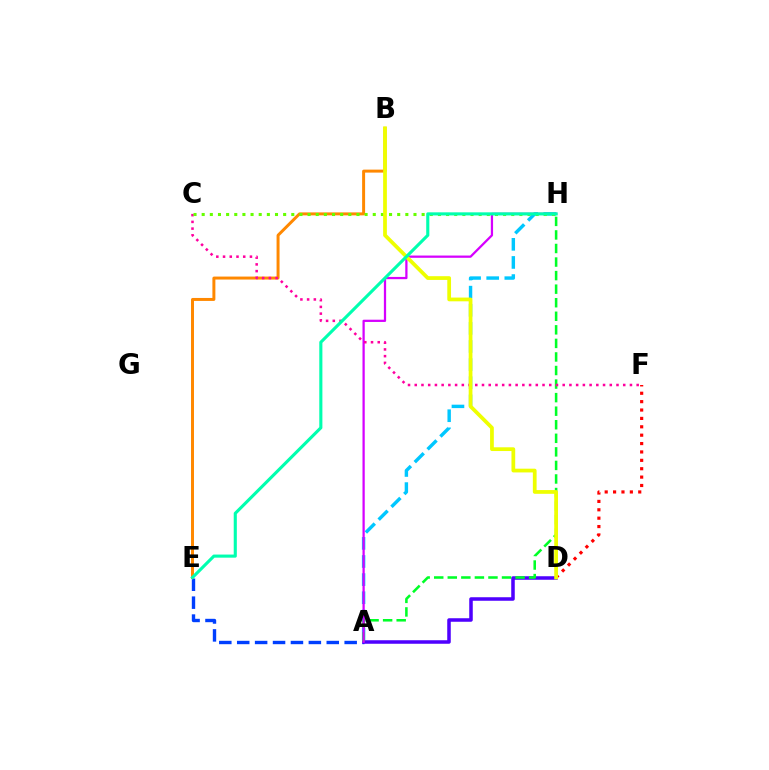{('A', 'E'): [{'color': '#003fff', 'line_style': 'dashed', 'thickness': 2.43}], ('A', 'H'): [{'color': '#00c7ff', 'line_style': 'dashed', 'thickness': 2.46}, {'color': '#00ff27', 'line_style': 'dashed', 'thickness': 1.84}, {'color': '#d600ff', 'line_style': 'solid', 'thickness': 1.62}], ('A', 'D'): [{'color': '#4f00ff', 'line_style': 'solid', 'thickness': 2.54}], ('B', 'E'): [{'color': '#ff8800', 'line_style': 'solid', 'thickness': 2.14}], ('D', 'F'): [{'color': '#ff0000', 'line_style': 'dotted', 'thickness': 2.28}], ('C', 'F'): [{'color': '#ff00a0', 'line_style': 'dotted', 'thickness': 1.83}], ('C', 'H'): [{'color': '#66ff00', 'line_style': 'dotted', 'thickness': 2.21}], ('B', 'D'): [{'color': '#eeff00', 'line_style': 'solid', 'thickness': 2.7}], ('E', 'H'): [{'color': '#00ffaf', 'line_style': 'solid', 'thickness': 2.24}]}